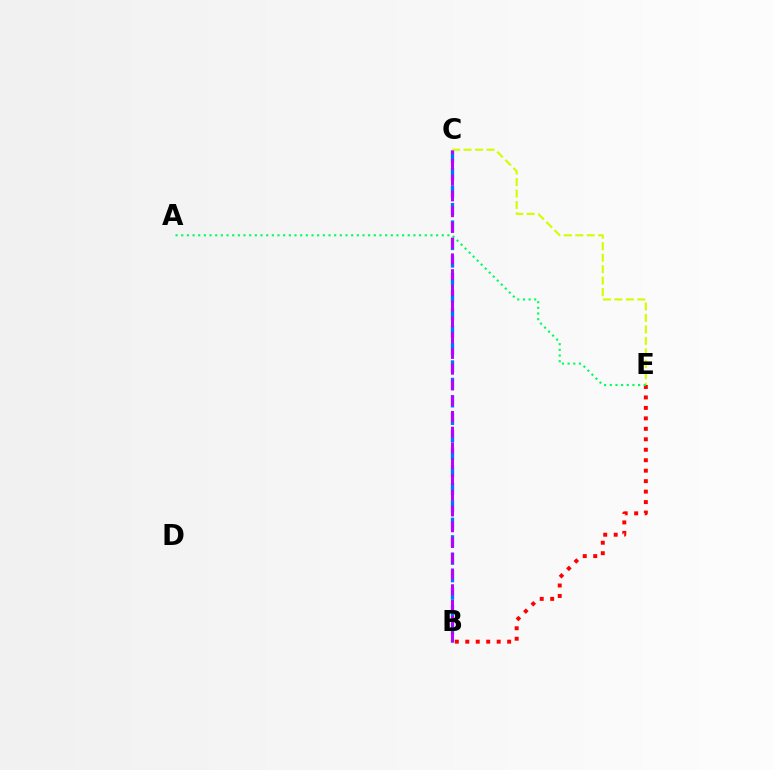{('B', 'C'): [{'color': '#0074ff', 'line_style': 'dashed', 'thickness': 2.38}, {'color': '#b900ff', 'line_style': 'dashed', 'thickness': 2.14}], ('B', 'E'): [{'color': '#ff0000', 'line_style': 'dotted', 'thickness': 2.84}], ('C', 'E'): [{'color': '#d1ff00', 'line_style': 'dashed', 'thickness': 1.56}], ('A', 'E'): [{'color': '#00ff5c', 'line_style': 'dotted', 'thickness': 1.54}]}